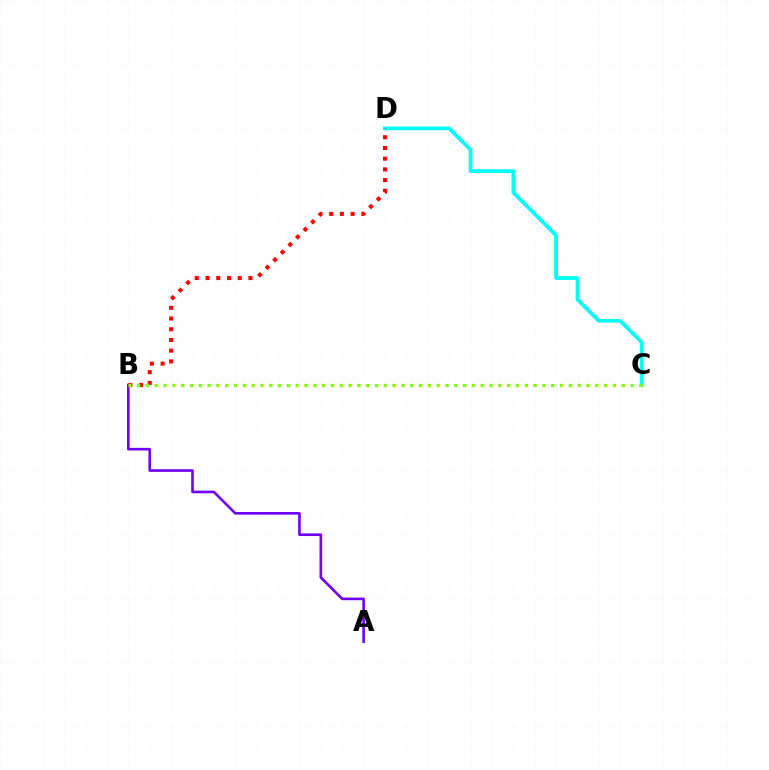{('A', 'B'): [{'color': '#7200ff', 'line_style': 'solid', 'thickness': 1.89}], ('C', 'D'): [{'color': '#00fff6', 'line_style': 'solid', 'thickness': 2.69}], ('B', 'D'): [{'color': '#ff0000', 'line_style': 'dotted', 'thickness': 2.91}], ('B', 'C'): [{'color': '#84ff00', 'line_style': 'dotted', 'thickness': 2.39}]}